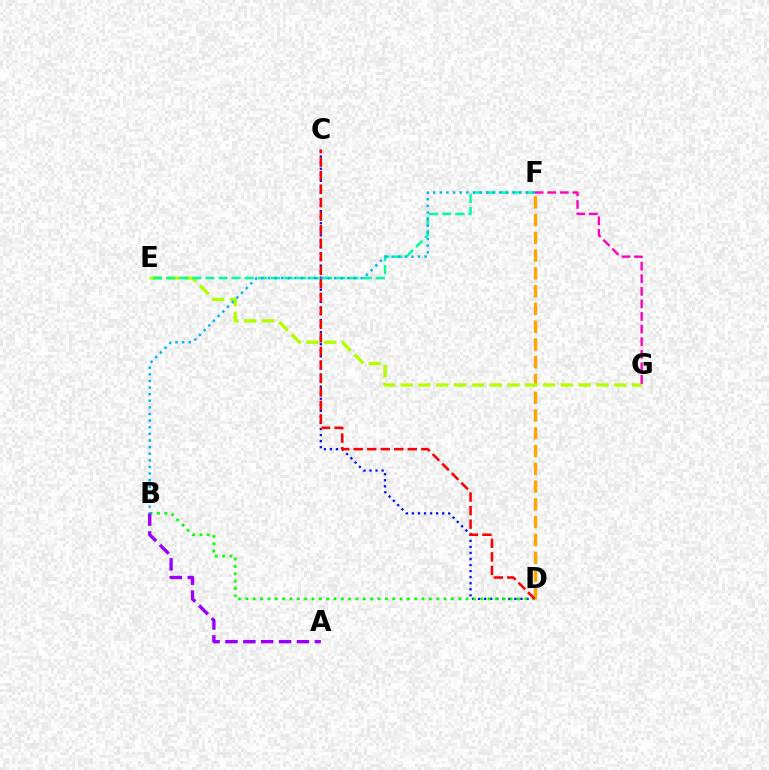{('C', 'D'): [{'color': '#0010ff', 'line_style': 'dotted', 'thickness': 1.64}, {'color': '#ff0000', 'line_style': 'dashed', 'thickness': 1.84}], ('B', 'D'): [{'color': '#08ff00', 'line_style': 'dotted', 'thickness': 1.99}], ('D', 'F'): [{'color': '#ffa500', 'line_style': 'dashed', 'thickness': 2.41}], ('E', 'G'): [{'color': '#b3ff00', 'line_style': 'dashed', 'thickness': 2.42}], ('E', 'F'): [{'color': '#00ff9d', 'line_style': 'dashed', 'thickness': 1.78}], ('A', 'B'): [{'color': '#9b00ff', 'line_style': 'dashed', 'thickness': 2.43}], ('F', 'G'): [{'color': '#ff00bd', 'line_style': 'dashed', 'thickness': 1.71}], ('B', 'F'): [{'color': '#00b5ff', 'line_style': 'dotted', 'thickness': 1.8}]}